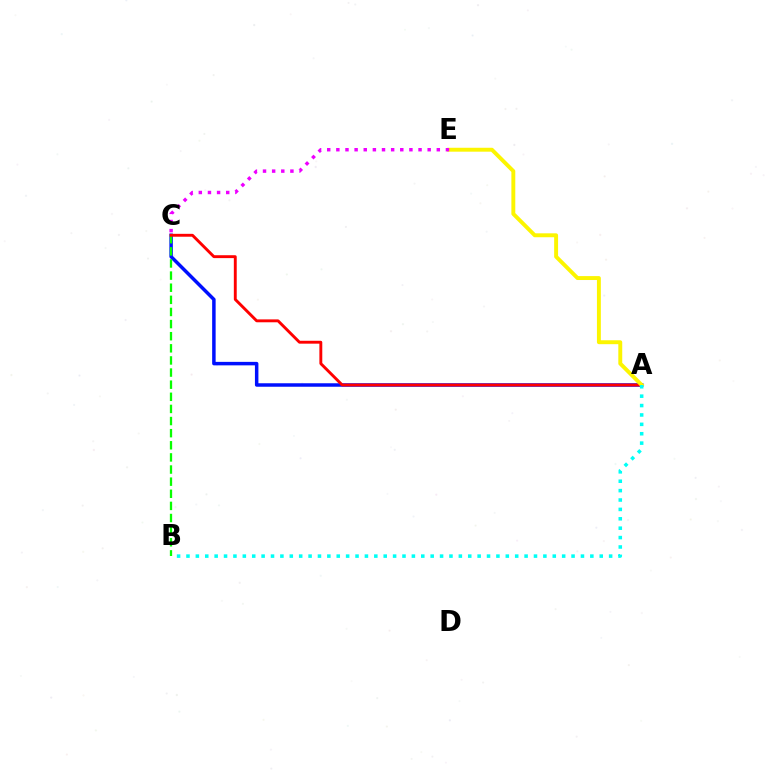{('A', 'C'): [{'color': '#0010ff', 'line_style': 'solid', 'thickness': 2.51}, {'color': '#ff0000', 'line_style': 'solid', 'thickness': 2.08}], ('B', 'C'): [{'color': '#08ff00', 'line_style': 'dashed', 'thickness': 1.65}], ('A', 'E'): [{'color': '#fcf500', 'line_style': 'solid', 'thickness': 2.82}], ('C', 'E'): [{'color': '#ee00ff', 'line_style': 'dotted', 'thickness': 2.48}], ('A', 'B'): [{'color': '#00fff6', 'line_style': 'dotted', 'thickness': 2.55}]}